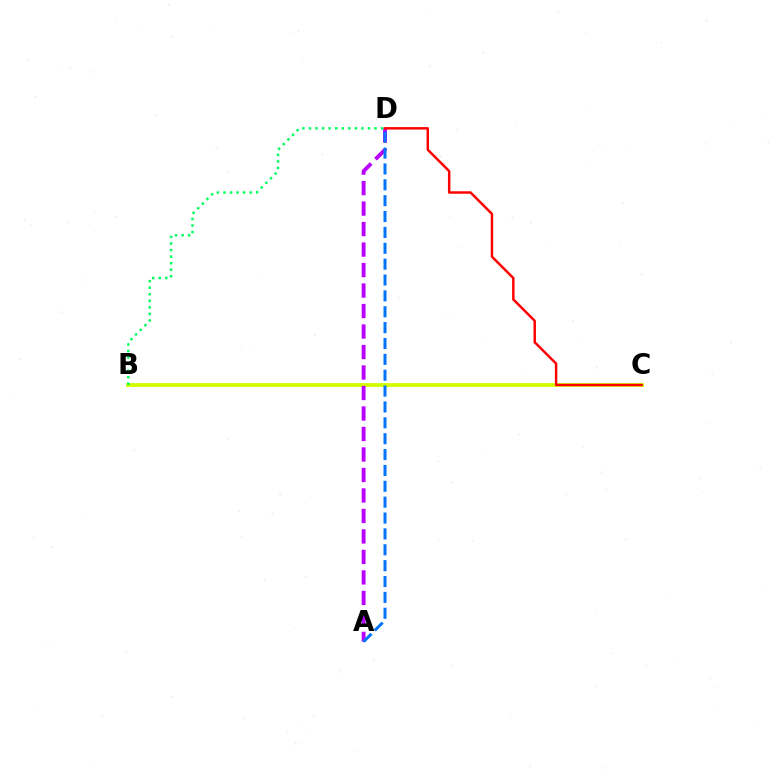{('B', 'C'): [{'color': '#d1ff00', 'line_style': 'solid', 'thickness': 2.75}], ('A', 'D'): [{'color': '#b900ff', 'line_style': 'dashed', 'thickness': 2.78}, {'color': '#0074ff', 'line_style': 'dashed', 'thickness': 2.16}], ('C', 'D'): [{'color': '#ff0000', 'line_style': 'solid', 'thickness': 1.77}], ('B', 'D'): [{'color': '#00ff5c', 'line_style': 'dotted', 'thickness': 1.78}]}